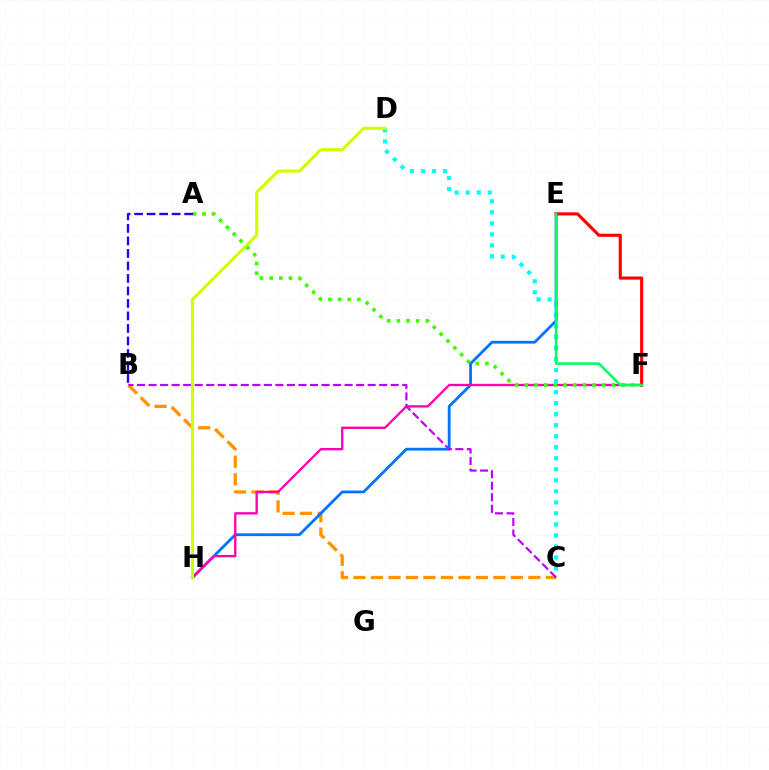{('B', 'C'): [{'color': '#ff9400', 'line_style': 'dashed', 'thickness': 2.38}, {'color': '#b900ff', 'line_style': 'dashed', 'thickness': 1.57}], ('C', 'D'): [{'color': '#00fff6', 'line_style': 'dotted', 'thickness': 2.99}], ('E', 'H'): [{'color': '#0074ff', 'line_style': 'solid', 'thickness': 2.02}], ('F', 'H'): [{'color': '#ff00ac', 'line_style': 'solid', 'thickness': 1.68}], ('D', 'H'): [{'color': '#d1ff00', 'line_style': 'solid', 'thickness': 2.26}], ('A', 'F'): [{'color': '#3dff00', 'line_style': 'dotted', 'thickness': 2.63}], ('E', 'F'): [{'color': '#ff0000', 'line_style': 'solid', 'thickness': 2.24}, {'color': '#00ff5c', 'line_style': 'solid', 'thickness': 1.82}], ('A', 'B'): [{'color': '#2500ff', 'line_style': 'dashed', 'thickness': 1.7}]}